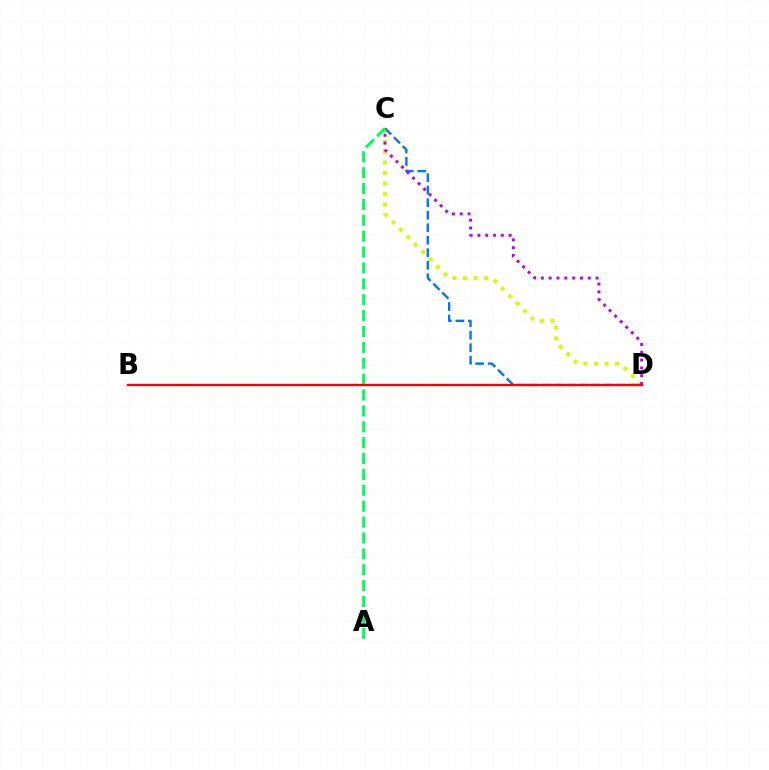{('C', 'D'): [{'color': '#d1ff00', 'line_style': 'dotted', 'thickness': 2.86}, {'color': '#0074ff', 'line_style': 'dashed', 'thickness': 1.7}, {'color': '#b900ff', 'line_style': 'dotted', 'thickness': 2.12}], ('A', 'C'): [{'color': '#00ff5c', 'line_style': 'dashed', 'thickness': 2.16}], ('B', 'D'): [{'color': '#ff0000', 'line_style': 'solid', 'thickness': 1.69}]}